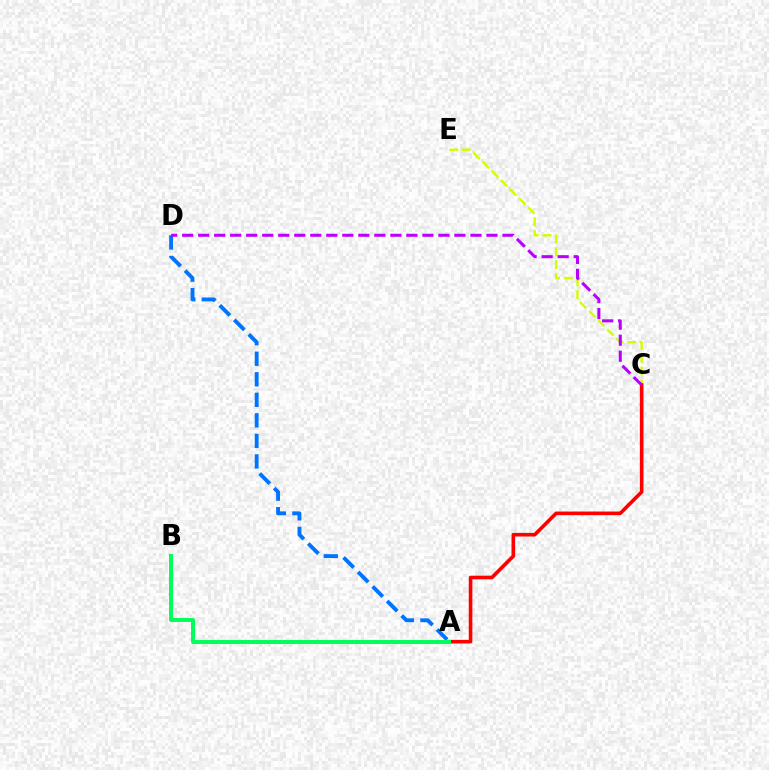{('C', 'E'): [{'color': '#d1ff00', 'line_style': 'dashed', 'thickness': 1.74}], ('A', 'D'): [{'color': '#0074ff', 'line_style': 'dashed', 'thickness': 2.79}], ('A', 'C'): [{'color': '#ff0000', 'line_style': 'solid', 'thickness': 2.6}], ('C', 'D'): [{'color': '#b900ff', 'line_style': 'dashed', 'thickness': 2.18}], ('A', 'B'): [{'color': '#00ff5c', 'line_style': 'solid', 'thickness': 2.86}]}